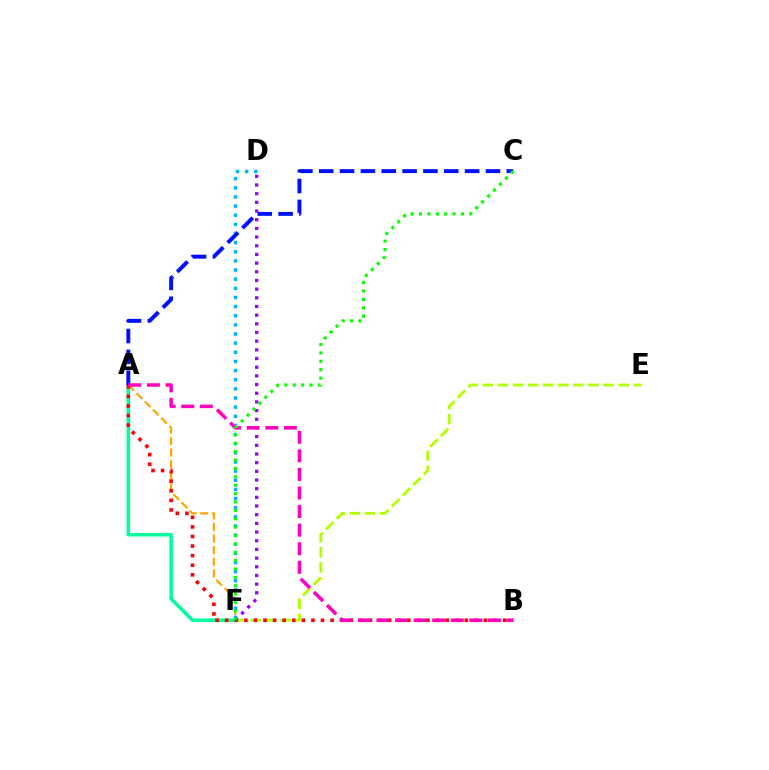{('A', 'F'): [{'color': '#00ff9d', 'line_style': 'solid', 'thickness': 2.55}, {'color': '#ffa500', 'line_style': 'dashed', 'thickness': 1.58}], ('E', 'F'): [{'color': '#b3ff00', 'line_style': 'dashed', 'thickness': 2.05}], ('A', 'B'): [{'color': '#ff0000', 'line_style': 'dotted', 'thickness': 2.6}, {'color': '#ff00bd', 'line_style': 'dashed', 'thickness': 2.52}], ('D', 'F'): [{'color': '#00b5ff', 'line_style': 'dotted', 'thickness': 2.48}, {'color': '#9b00ff', 'line_style': 'dotted', 'thickness': 2.36}], ('A', 'C'): [{'color': '#0010ff', 'line_style': 'dashed', 'thickness': 2.83}], ('C', 'F'): [{'color': '#08ff00', 'line_style': 'dotted', 'thickness': 2.28}]}